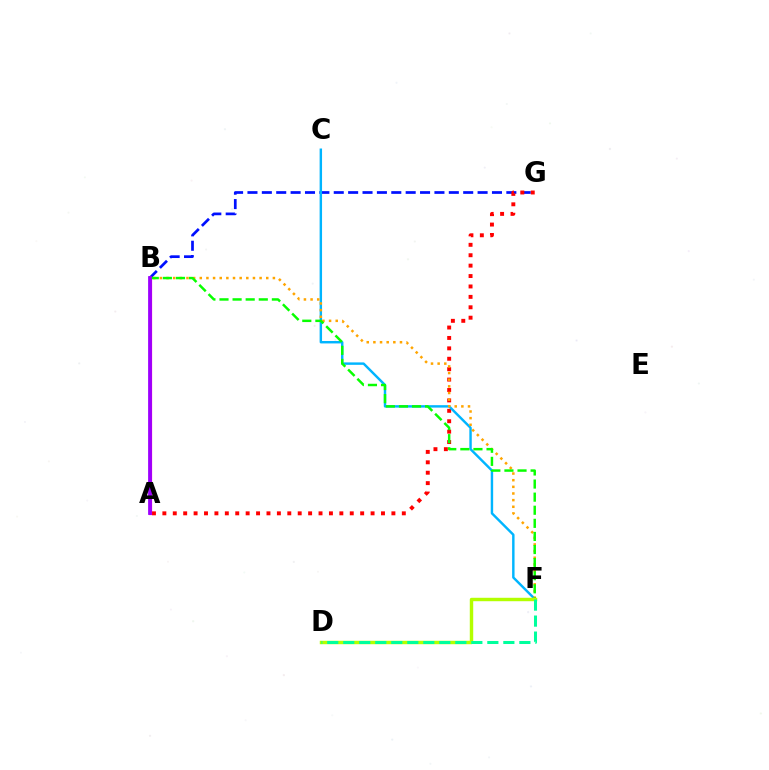{('B', 'G'): [{'color': '#0010ff', 'line_style': 'dashed', 'thickness': 1.95}], ('A', 'G'): [{'color': '#ff0000', 'line_style': 'dotted', 'thickness': 2.83}], ('C', 'F'): [{'color': '#00b5ff', 'line_style': 'solid', 'thickness': 1.75}], ('B', 'F'): [{'color': '#ffa500', 'line_style': 'dotted', 'thickness': 1.81}, {'color': '#08ff00', 'line_style': 'dashed', 'thickness': 1.78}], ('A', 'B'): [{'color': '#ff00bd', 'line_style': 'solid', 'thickness': 2.31}, {'color': '#9b00ff', 'line_style': 'solid', 'thickness': 2.7}], ('D', 'F'): [{'color': '#b3ff00', 'line_style': 'solid', 'thickness': 2.47}, {'color': '#00ff9d', 'line_style': 'dashed', 'thickness': 2.18}]}